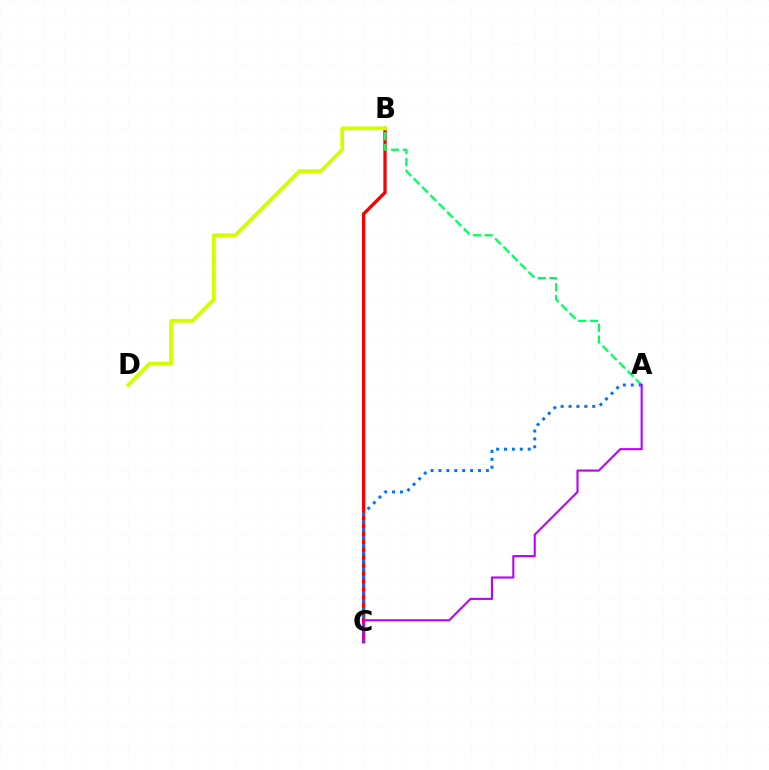{('B', 'C'): [{'color': '#ff0000', 'line_style': 'solid', 'thickness': 2.38}], ('A', 'B'): [{'color': '#00ff5c', 'line_style': 'dashed', 'thickness': 1.6}], ('A', 'C'): [{'color': '#0074ff', 'line_style': 'dotted', 'thickness': 2.15}, {'color': '#b900ff', 'line_style': 'solid', 'thickness': 1.51}], ('B', 'D'): [{'color': '#d1ff00', 'line_style': 'solid', 'thickness': 2.7}]}